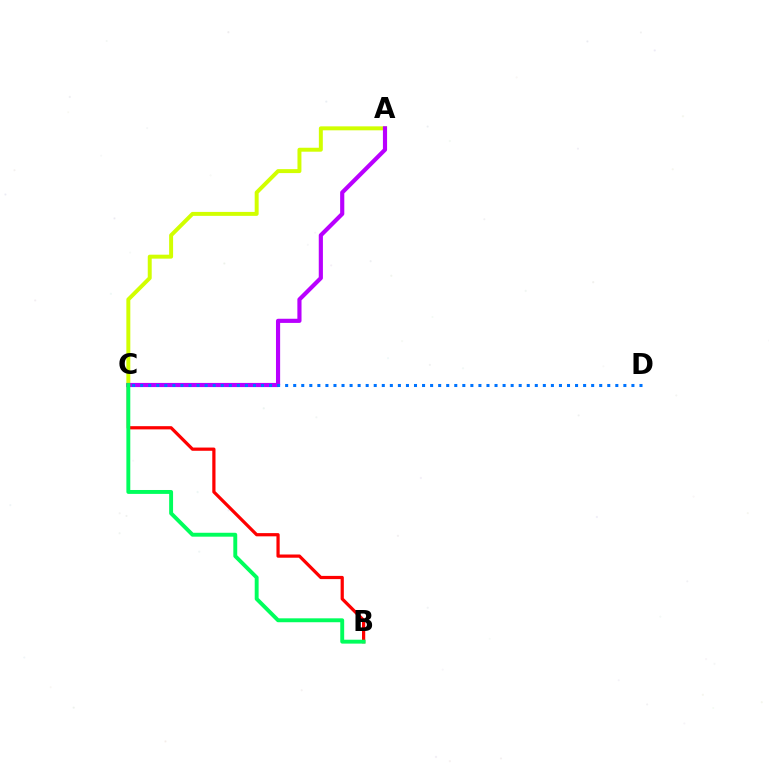{('A', 'C'): [{'color': '#d1ff00', 'line_style': 'solid', 'thickness': 2.85}, {'color': '#b900ff', 'line_style': 'solid', 'thickness': 2.99}], ('B', 'C'): [{'color': '#ff0000', 'line_style': 'solid', 'thickness': 2.32}, {'color': '#00ff5c', 'line_style': 'solid', 'thickness': 2.81}], ('C', 'D'): [{'color': '#0074ff', 'line_style': 'dotted', 'thickness': 2.19}]}